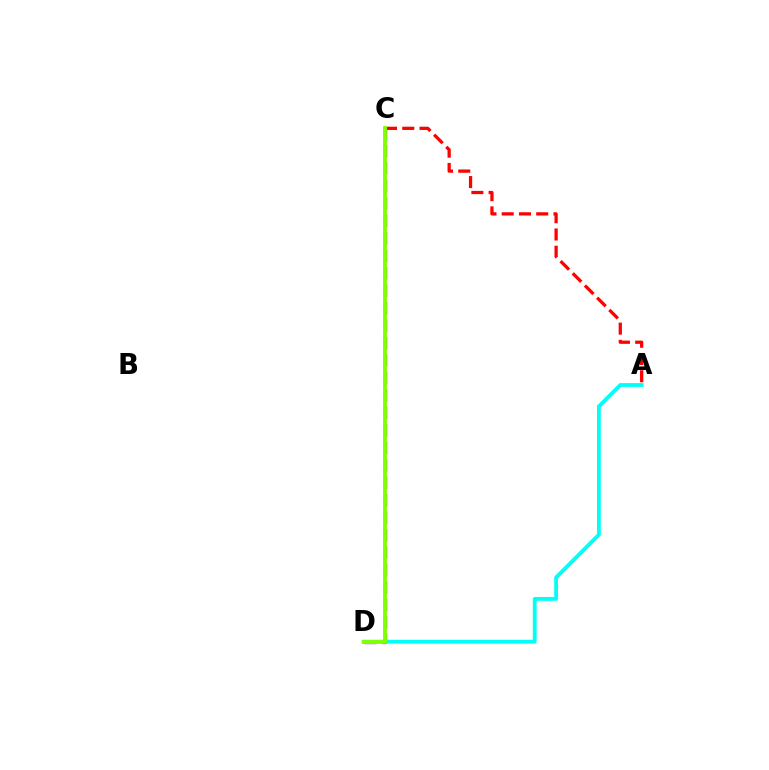{('C', 'D'): [{'color': '#7200ff', 'line_style': 'dashed', 'thickness': 2.37}, {'color': '#84ff00', 'line_style': 'solid', 'thickness': 2.79}], ('A', 'C'): [{'color': '#ff0000', 'line_style': 'dashed', 'thickness': 2.34}], ('A', 'D'): [{'color': '#00fff6', 'line_style': 'solid', 'thickness': 2.75}]}